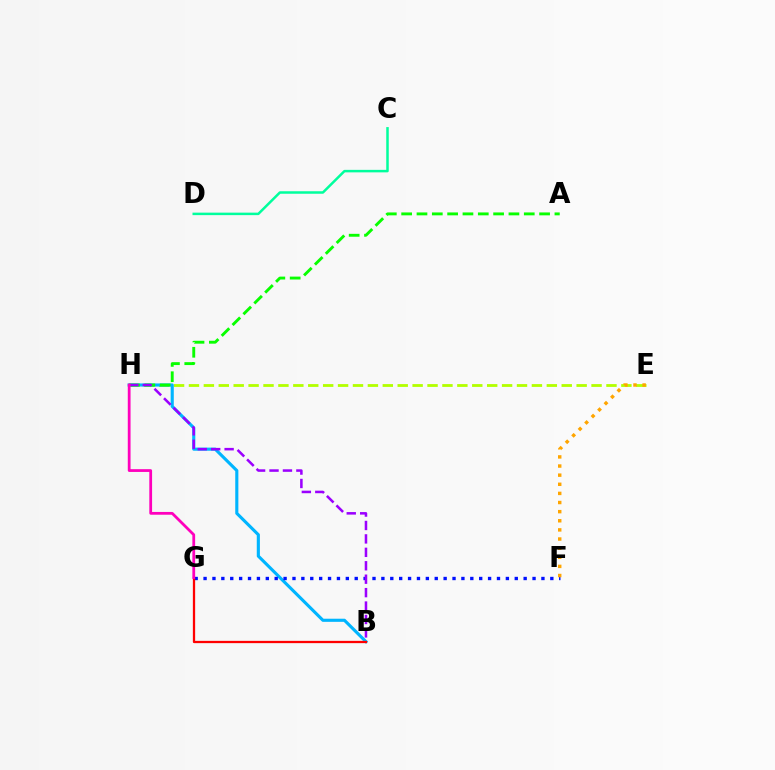{('E', 'H'): [{'color': '#b3ff00', 'line_style': 'dashed', 'thickness': 2.03}], ('B', 'H'): [{'color': '#00b5ff', 'line_style': 'solid', 'thickness': 2.25}, {'color': '#9b00ff', 'line_style': 'dashed', 'thickness': 1.82}], ('F', 'G'): [{'color': '#0010ff', 'line_style': 'dotted', 'thickness': 2.42}], ('E', 'F'): [{'color': '#ffa500', 'line_style': 'dotted', 'thickness': 2.48}], ('C', 'D'): [{'color': '#00ff9d', 'line_style': 'solid', 'thickness': 1.8}], ('B', 'G'): [{'color': '#ff0000', 'line_style': 'solid', 'thickness': 1.64}], ('A', 'H'): [{'color': '#08ff00', 'line_style': 'dashed', 'thickness': 2.08}], ('G', 'H'): [{'color': '#ff00bd', 'line_style': 'solid', 'thickness': 2.0}]}